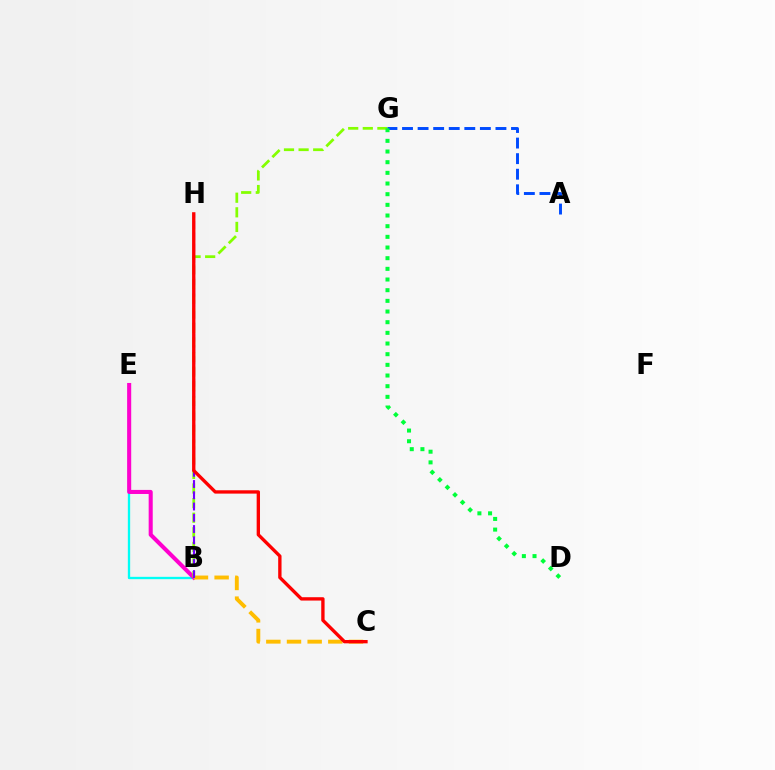{('B', 'E'): [{'color': '#00fff6', 'line_style': 'solid', 'thickness': 1.67}, {'color': '#ff00cf', 'line_style': 'solid', 'thickness': 2.92}], ('B', 'C'): [{'color': '#ffbd00', 'line_style': 'dashed', 'thickness': 2.81}], ('B', 'G'): [{'color': '#84ff00', 'line_style': 'dashed', 'thickness': 1.98}], ('B', 'H'): [{'color': '#7200ff', 'line_style': 'dashed', 'thickness': 1.53}], ('C', 'H'): [{'color': '#ff0000', 'line_style': 'solid', 'thickness': 2.4}], ('A', 'G'): [{'color': '#004bff', 'line_style': 'dashed', 'thickness': 2.12}], ('D', 'G'): [{'color': '#00ff39', 'line_style': 'dotted', 'thickness': 2.9}]}